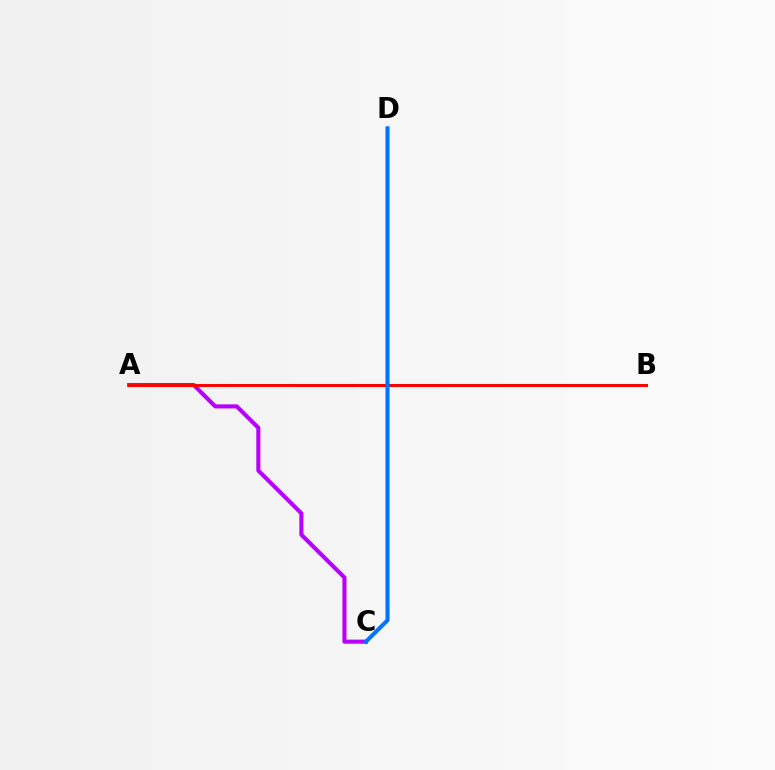{('A', 'B'): [{'color': '#d1ff00', 'line_style': 'solid', 'thickness': 2.31}, {'color': '#00ff5c', 'line_style': 'solid', 'thickness': 1.98}, {'color': '#ff0000', 'line_style': 'solid', 'thickness': 2.11}], ('A', 'C'): [{'color': '#b900ff', 'line_style': 'solid', 'thickness': 2.94}], ('C', 'D'): [{'color': '#0074ff', 'line_style': 'solid', 'thickness': 2.92}]}